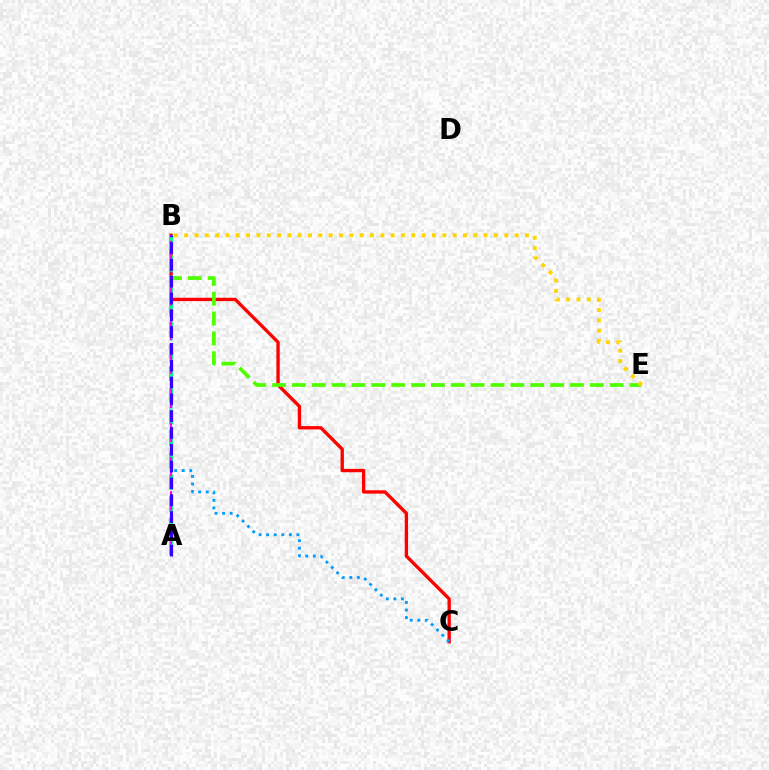{('B', 'C'): [{'color': '#ff0000', 'line_style': 'solid', 'thickness': 2.41}, {'color': '#009eff', 'line_style': 'dotted', 'thickness': 2.05}], ('B', 'E'): [{'color': '#4fff00', 'line_style': 'dashed', 'thickness': 2.7}, {'color': '#ffd500', 'line_style': 'dotted', 'thickness': 2.81}], ('A', 'B'): [{'color': '#00ff86', 'line_style': 'dashed', 'thickness': 2.96}, {'color': '#ff00ed', 'line_style': 'dashed', 'thickness': 1.55}, {'color': '#3700ff', 'line_style': 'dashed', 'thickness': 2.28}]}